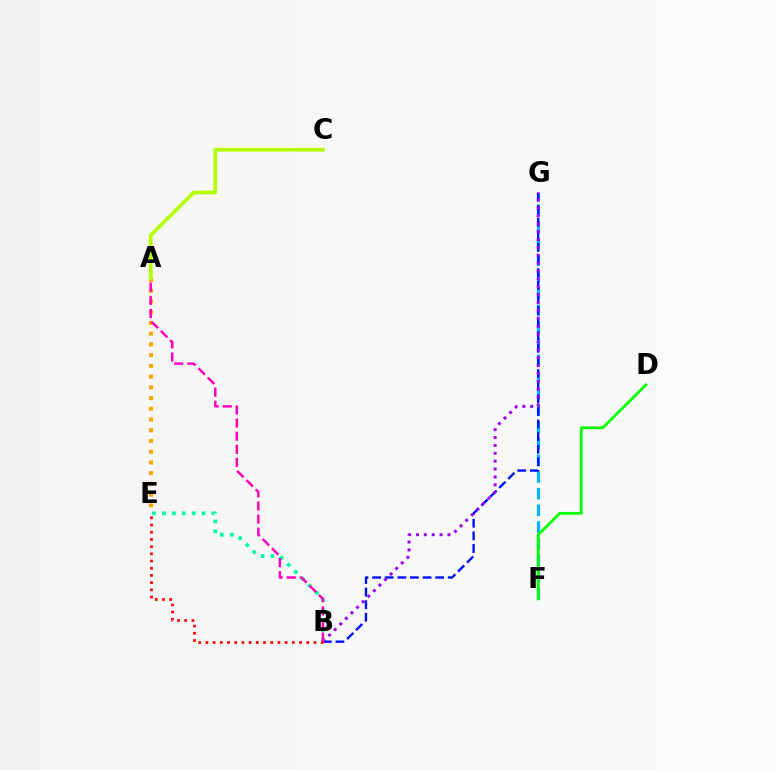{('B', 'E'): [{'color': '#00ff9d', 'line_style': 'dotted', 'thickness': 2.69}, {'color': '#ff0000', 'line_style': 'dotted', 'thickness': 1.96}], ('F', 'G'): [{'color': '#00b5ff', 'line_style': 'dashed', 'thickness': 2.26}], ('B', 'G'): [{'color': '#0010ff', 'line_style': 'dashed', 'thickness': 1.71}, {'color': '#9b00ff', 'line_style': 'dotted', 'thickness': 2.14}], ('D', 'F'): [{'color': '#08ff00', 'line_style': 'solid', 'thickness': 2.02}], ('A', 'E'): [{'color': '#ffa500', 'line_style': 'dotted', 'thickness': 2.92}], ('A', 'B'): [{'color': '#ff00bd', 'line_style': 'dashed', 'thickness': 1.78}], ('A', 'C'): [{'color': '#b3ff00', 'line_style': 'solid', 'thickness': 2.66}]}